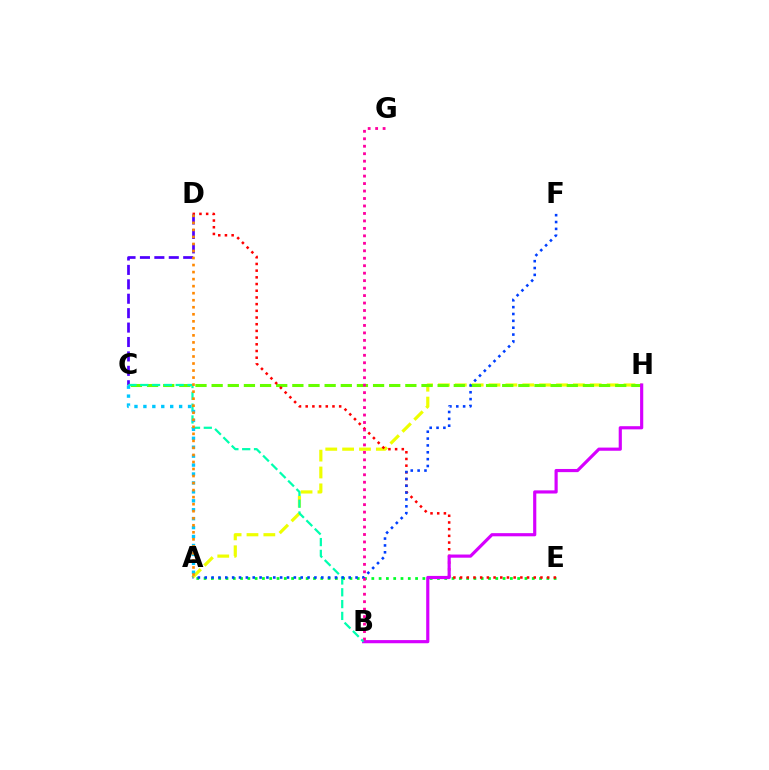{('A', 'H'): [{'color': '#eeff00', 'line_style': 'dashed', 'thickness': 2.29}], ('A', 'E'): [{'color': '#00ff27', 'line_style': 'dotted', 'thickness': 1.98}], ('C', 'H'): [{'color': '#66ff00', 'line_style': 'dashed', 'thickness': 2.19}], ('D', 'E'): [{'color': '#ff0000', 'line_style': 'dotted', 'thickness': 1.82}], ('B', 'H'): [{'color': '#d600ff', 'line_style': 'solid', 'thickness': 2.28}], ('C', 'D'): [{'color': '#4f00ff', 'line_style': 'dashed', 'thickness': 1.96}], ('B', 'C'): [{'color': '#00ffaf', 'line_style': 'dashed', 'thickness': 1.6}], ('A', 'C'): [{'color': '#00c7ff', 'line_style': 'dotted', 'thickness': 2.43}], ('A', 'F'): [{'color': '#003fff', 'line_style': 'dotted', 'thickness': 1.86}], ('B', 'G'): [{'color': '#ff00a0', 'line_style': 'dotted', 'thickness': 2.03}], ('A', 'D'): [{'color': '#ff8800', 'line_style': 'dotted', 'thickness': 1.91}]}